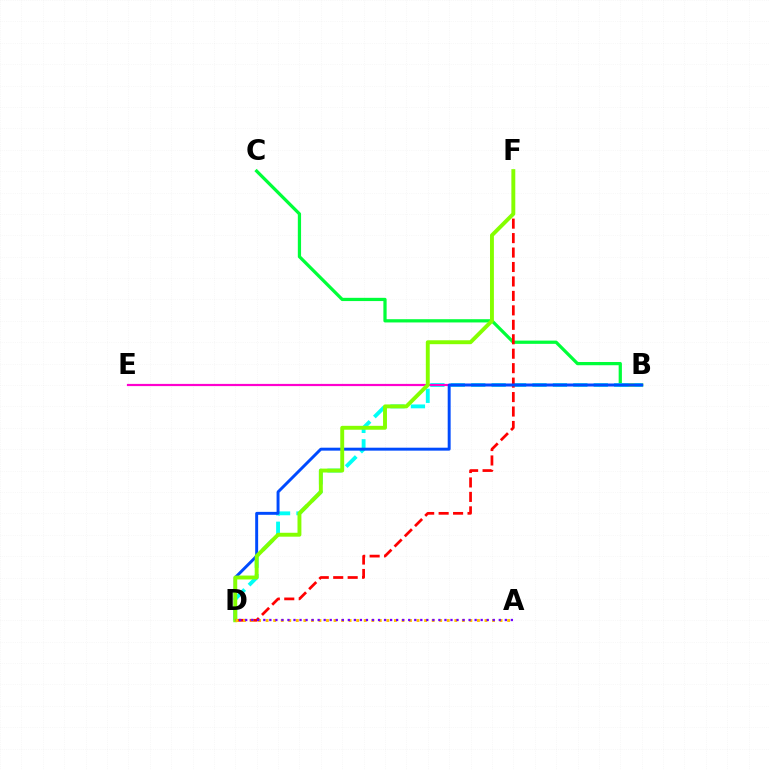{('B', 'C'): [{'color': '#00ff39', 'line_style': 'solid', 'thickness': 2.33}], ('B', 'D'): [{'color': '#00fff6', 'line_style': 'dashed', 'thickness': 2.77}, {'color': '#004bff', 'line_style': 'solid', 'thickness': 2.12}], ('D', 'F'): [{'color': '#ff0000', 'line_style': 'dashed', 'thickness': 1.96}, {'color': '#84ff00', 'line_style': 'solid', 'thickness': 2.81}], ('B', 'E'): [{'color': '#ff00cf', 'line_style': 'solid', 'thickness': 1.58}], ('A', 'D'): [{'color': '#ffbd00', 'line_style': 'dotted', 'thickness': 2.05}, {'color': '#7200ff', 'line_style': 'dotted', 'thickness': 1.64}]}